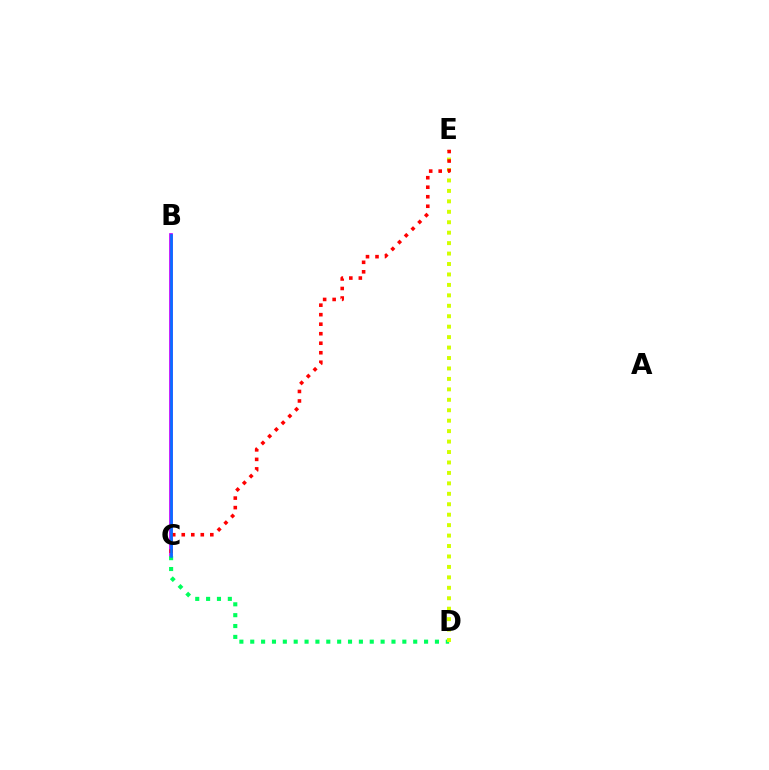{('B', 'C'): [{'color': '#b900ff', 'line_style': 'solid', 'thickness': 2.65}, {'color': '#0074ff', 'line_style': 'solid', 'thickness': 1.85}], ('C', 'D'): [{'color': '#00ff5c', 'line_style': 'dotted', 'thickness': 2.95}], ('D', 'E'): [{'color': '#d1ff00', 'line_style': 'dotted', 'thickness': 2.84}], ('C', 'E'): [{'color': '#ff0000', 'line_style': 'dotted', 'thickness': 2.59}]}